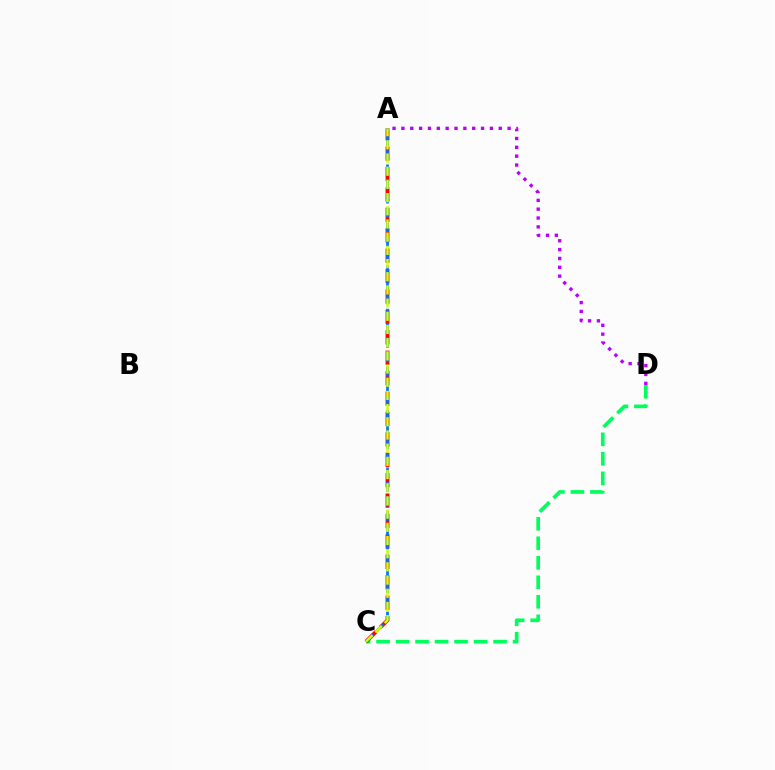{('C', 'D'): [{'color': '#00ff5c', 'line_style': 'dashed', 'thickness': 2.65}], ('A', 'D'): [{'color': '#b900ff', 'line_style': 'dotted', 'thickness': 2.4}], ('A', 'C'): [{'color': '#ff0000', 'line_style': 'dashed', 'thickness': 2.77}, {'color': '#0074ff', 'line_style': 'dashed', 'thickness': 1.96}, {'color': '#d1ff00', 'line_style': 'dashed', 'thickness': 1.79}]}